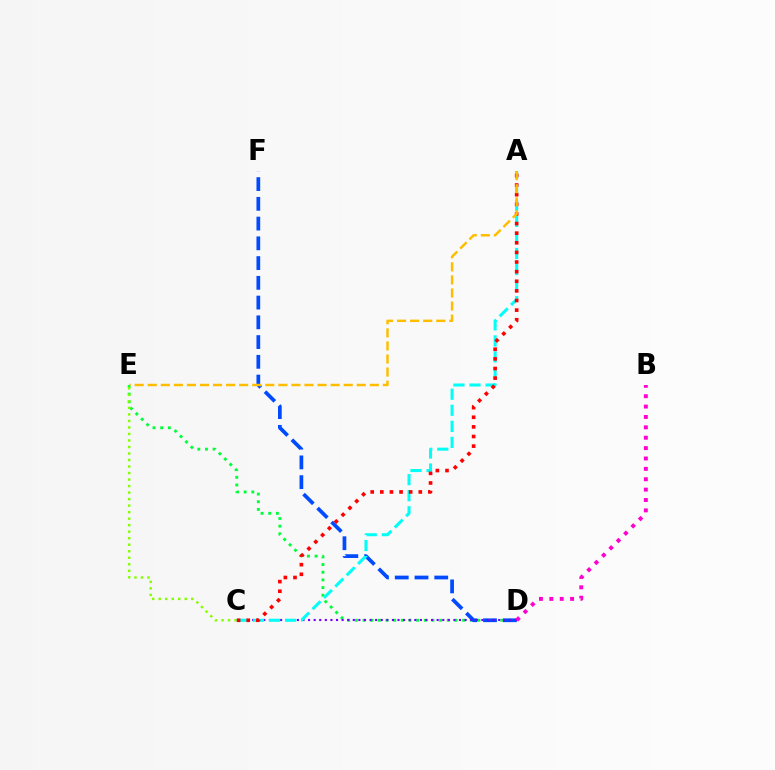{('D', 'E'): [{'color': '#00ff39', 'line_style': 'dotted', 'thickness': 2.08}], ('D', 'F'): [{'color': '#004bff', 'line_style': 'dashed', 'thickness': 2.68}], ('C', 'E'): [{'color': '#84ff00', 'line_style': 'dotted', 'thickness': 1.77}], ('C', 'D'): [{'color': '#7200ff', 'line_style': 'dotted', 'thickness': 1.52}], ('B', 'D'): [{'color': '#ff00cf', 'line_style': 'dotted', 'thickness': 2.82}], ('A', 'C'): [{'color': '#00fff6', 'line_style': 'dashed', 'thickness': 2.18}, {'color': '#ff0000', 'line_style': 'dotted', 'thickness': 2.61}], ('A', 'E'): [{'color': '#ffbd00', 'line_style': 'dashed', 'thickness': 1.77}]}